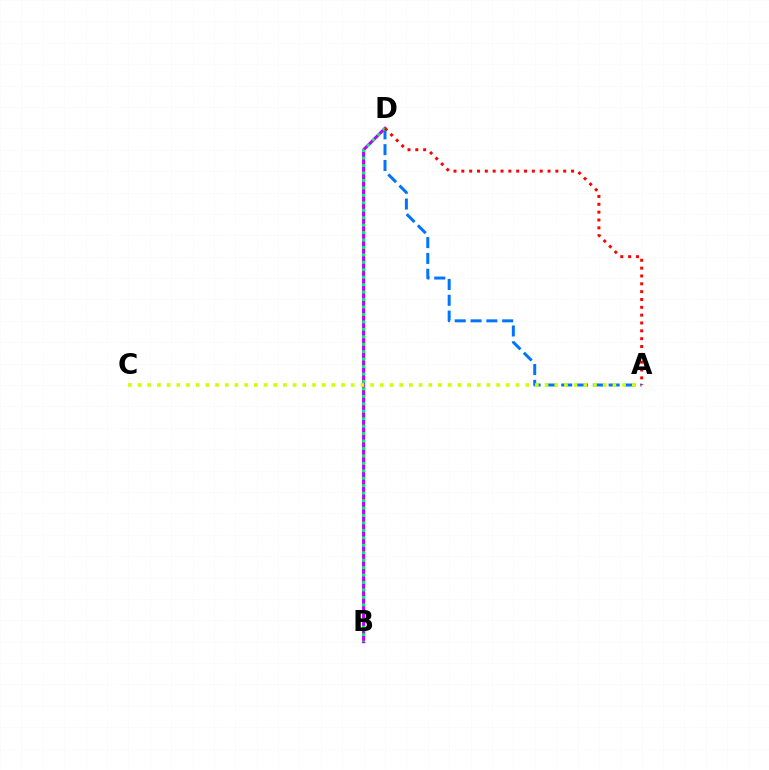{('B', 'D'): [{'color': '#b900ff', 'line_style': 'solid', 'thickness': 2.21}, {'color': '#00ff5c', 'line_style': 'dotted', 'thickness': 2.02}], ('A', 'D'): [{'color': '#0074ff', 'line_style': 'dashed', 'thickness': 2.15}, {'color': '#ff0000', 'line_style': 'dotted', 'thickness': 2.13}], ('A', 'C'): [{'color': '#d1ff00', 'line_style': 'dotted', 'thickness': 2.63}]}